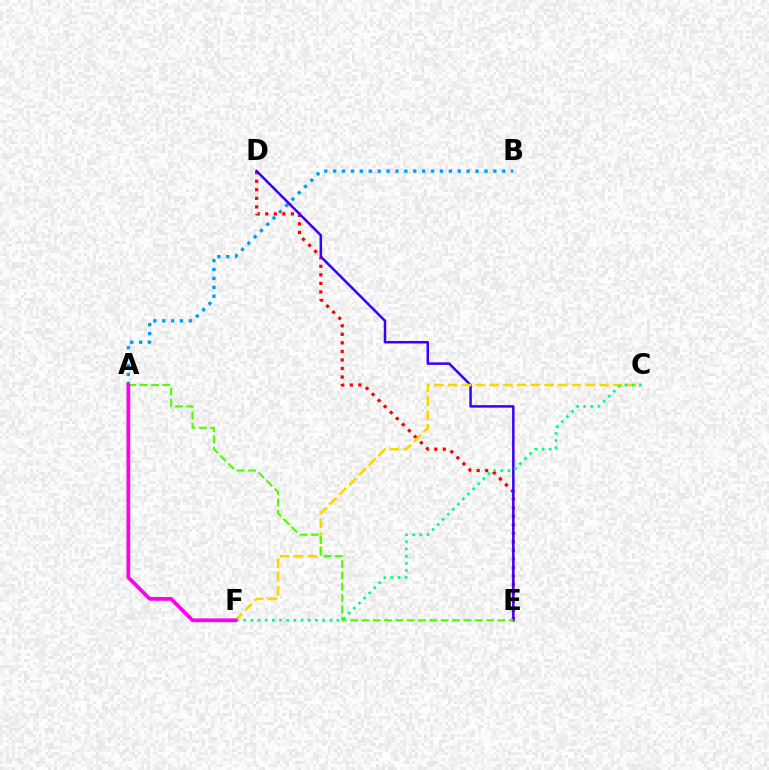{('A', 'B'): [{'color': '#009eff', 'line_style': 'dotted', 'thickness': 2.42}], ('D', 'E'): [{'color': '#ff0000', 'line_style': 'dotted', 'thickness': 2.32}, {'color': '#3700ff', 'line_style': 'solid', 'thickness': 1.8}], ('C', 'F'): [{'color': '#ffd500', 'line_style': 'dashed', 'thickness': 1.87}, {'color': '#00ff86', 'line_style': 'dotted', 'thickness': 1.95}], ('A', 'E'): [{'color': '#4fff00', 'line_style': 'dashed', 'thickness': 1.54}], ('A', 'F'): [{'color': '#ff00ed', 'line_style': 'solid', 'thickness': 2.7}]}